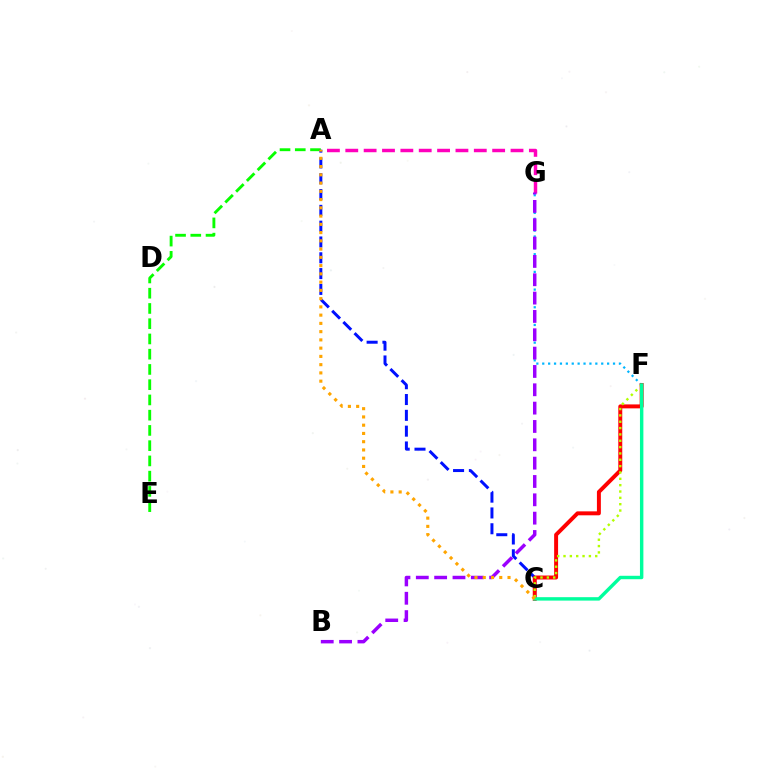{('A', 'G'): [{'color': '#ff00bd', 'line_style': 'dashed', 'thickness': 2.49}], ('A', 'E'): [{'color': '#08ff00', 'line_style': 'dashed', 'thickness': 2.07}], ('F', 'G'): [{'color': '#00b5ff', 'line_style': 'dotted', 'thickness': 1.6}], ('A', 'C'): [{'color': '#0010ff', 'line_style': 'dashed', 'thickness': 2.15}, {'color': '#ffa500', 'line_style': 'dotted', 'thickness': 2.24}], ('C', 'F'): [{'color': '#ff0000', 'line_style': 'solid', 'thickness': 2.84}, {'color': '#b3ff00', 'line_style': 'dotted', 'thickness': 1.72}, {'color': '#00ff9d', 'line_style': 'solid', 'thickness': 2.47}], ('B', 'G'): [{'color': '#9b00ff', 'line_style': 'dashed', 'thickness': 2.49}]}